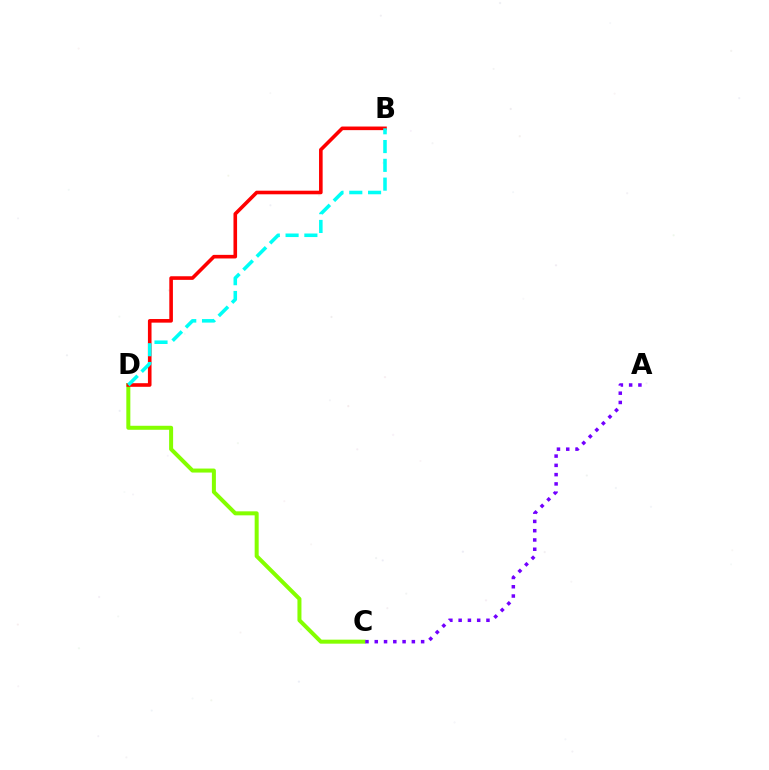{('C', 'D'): [{'color': '#84ff00', 'line_style': 'solid', 'thickness': 2.88}], ('B', 'D'): [{'color': '#ff0000', 'line_style': 'solid', 'thickness': 2.59}, {'color': '#00fff6', 'line_style': 'dashed', 'thickness': 2.55}], ('A', 'C'): [{'color': '#7200ff', 'line_style': 'dotted', 'thickness': 2.52}]}